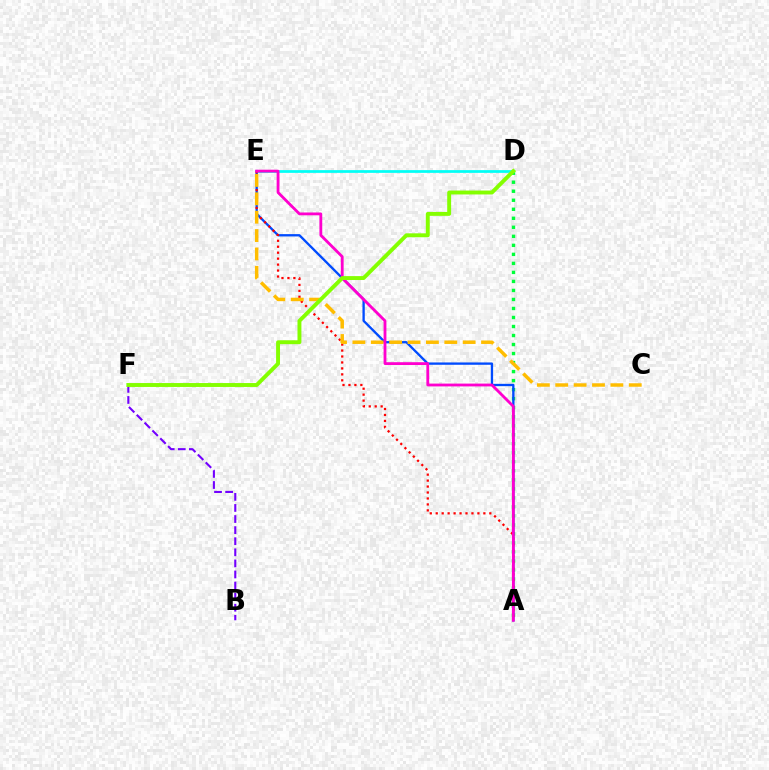{('A', 'D'): [{'color': '#00ff39', 'line_style': 'dotted', 'thickness': 2.45}], ('A', 'E'): [{'color': '#004bff', 'line_style': 'solid', 'thickness': 1.67}, {'color': '#ff0000', 'line_style': 'dotted', 'thickness': 1.62}, {'color': '#ff00cf', 'line_style': 'solid', 'thickness': 2.03}], ('D', 'E'): [{'color': '#00fff6', 'line_style': 'solid', 'thickness': 1.96}], ('B', 'F'): [{'color': '#7200ff', 'line_style': 'dashed', 'thickness': 1.51}], ('C', 'E'): [{'color': '#ffbd00', 'line_style': 'dashed', 'thickness': 2.5}], ('D', 'F'): [{'color': '#84ff00', 'line_style': 'solid', 'thickness': 2.81}]}